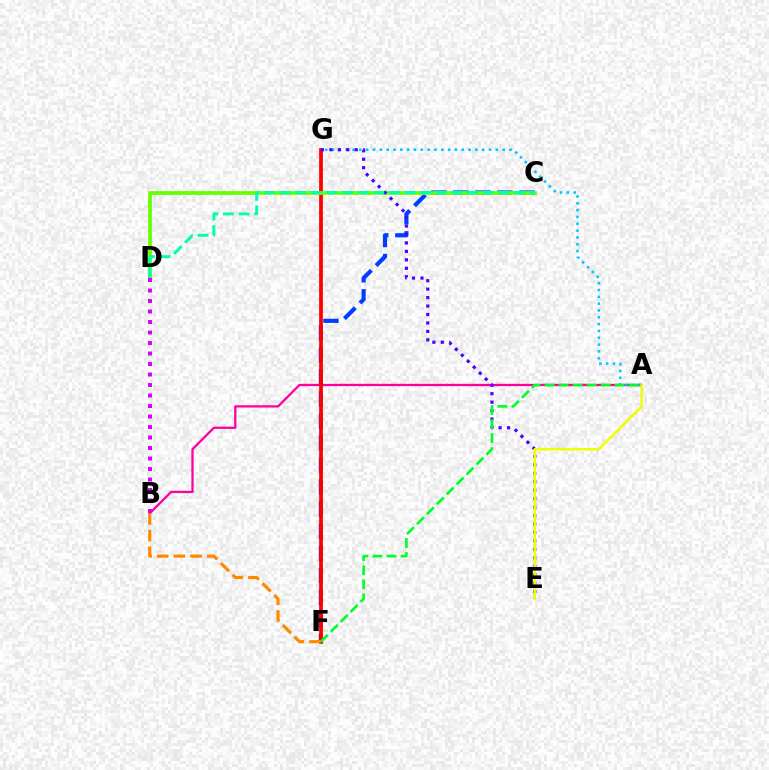{('A', 'B'): [{'color': '#ff00a0', 'line_style': 'solid', 'thickness': 1.64}], ('C', 'F'): [{'color': '#003fff', 'line_style': 'dashed', 'thickness': 3.0}], ('F', 'G'): [{'color': '#ff0000', 'line_style': 'solid', 'thickness': 2.7}], ('A', 'G'): [{'color': '#00c7ff', 'line_style': 'dotted', 'thickness': 1.85}], ('C', 'D'): [{'color': '#66ff00', 'line_style': 'solid', 'thickness': 2.7}, {'color': '#00ffaf', 'line_style': 'dashed', 'thickness': 2.12}], ('B', 'D'): [{'color': '#d600ff', 'line_style': 'dotted', 'thickness': 2.85}], ('E', 'G'): [{'color': '#4f00ff', 'line_style': 'dotted', 'thickness': 2.3}], ('A', 'E'): [{'color': '#eeff00', 'line_style': 'solid', 'thickness': 1.78}], ('A', 'F'): [{'color': '#00ff27', 'line_style': 'dashed', 'thickness': 1.91}], ('B', 'F'): [{'color': '#ff8800', 'line_style': 'dashed', 'thickness': 2.27}]}